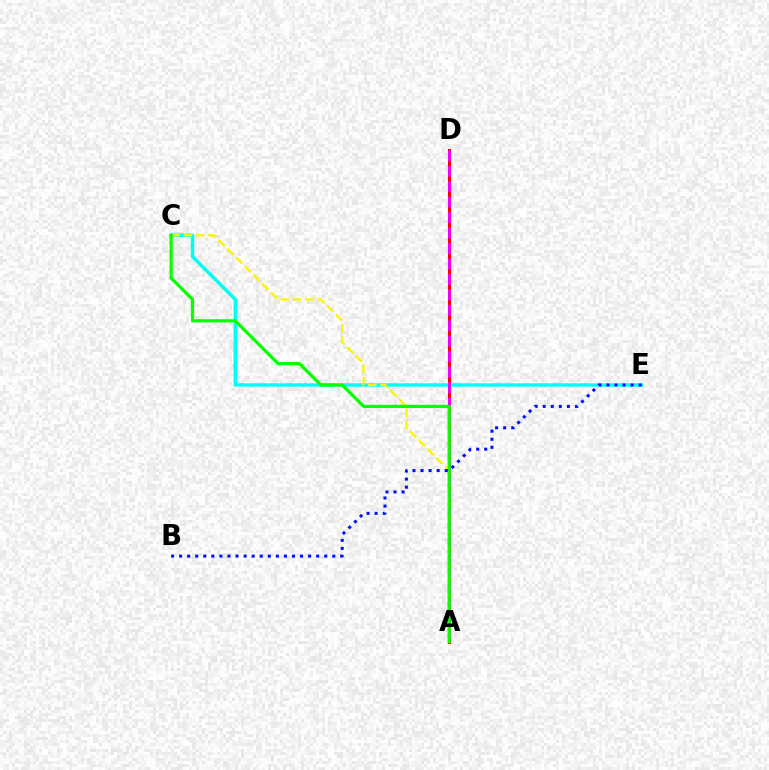{('A', 'D'): [{'color': '#ff0000', 'line_style': 'solid', 'thickness': 2.21}, {'color': '#ee00ff', 'line_style': 'dashed', 'thickness': 2.1}], ('C', 'E'): [{'color': '#00fff6', 'line_style': 'solid', 'thickness': 2.47}], ('A', 'C'): [{'color': '#fcf500', 'line_style': 'dashed', 'thickness': 1.68}, {'color': '#08ff00', 'line_style': 'solid', 'thickness': 2.31}], ('B', 'E'): [{'color': '#0010ff', 'line_style': 'dotted', 'thickness': 2.19}]}